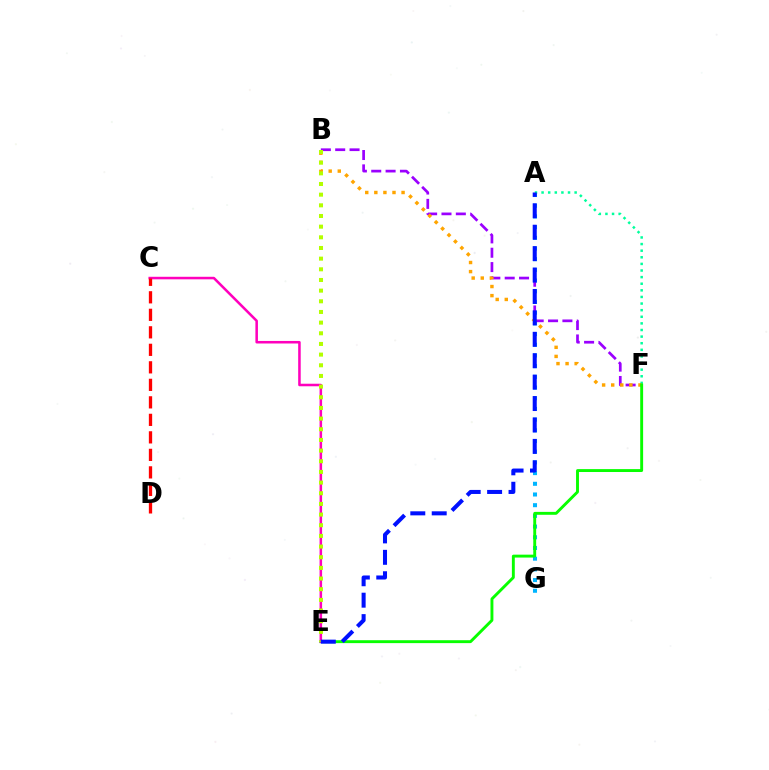{('A', 'G'): [{'color': '#00b5ff', 'line_style': 'dotted', 'thickness': 2.91}], ('B', 'F'): [{'color': '#9b00ff', 'line_style': 'dashed', 'thickness': 1.95}, {'color': '#ffa500', 'line_style': 'dotted', 'thickness': 2.47}], ('A', 'F'): [{'color': '#00ff9d', 'line_style': 'dotted', 'thickness': 1.8}], ('E', 'F'): [{'color': '#08ff00', 'line_style': 'solid', 'thickness': 2.09}], ('C', 'E'): [{'color': '#ff00bd', 'line_style': 'solid', 'thickness': 1.83}], ('C', 'D'): [{'color': '#ff0000', 'line_style': 'dashed', 'thickness': 2.38}], ('B', 'E'): [{'color': '#b3ff00', 'line_style': 'dotted', 'thickness': 2.9}], ('A', 'E'): [{'color': '#0010ff', 'line_style': 'dashed', 'thickness': 2.91}]}